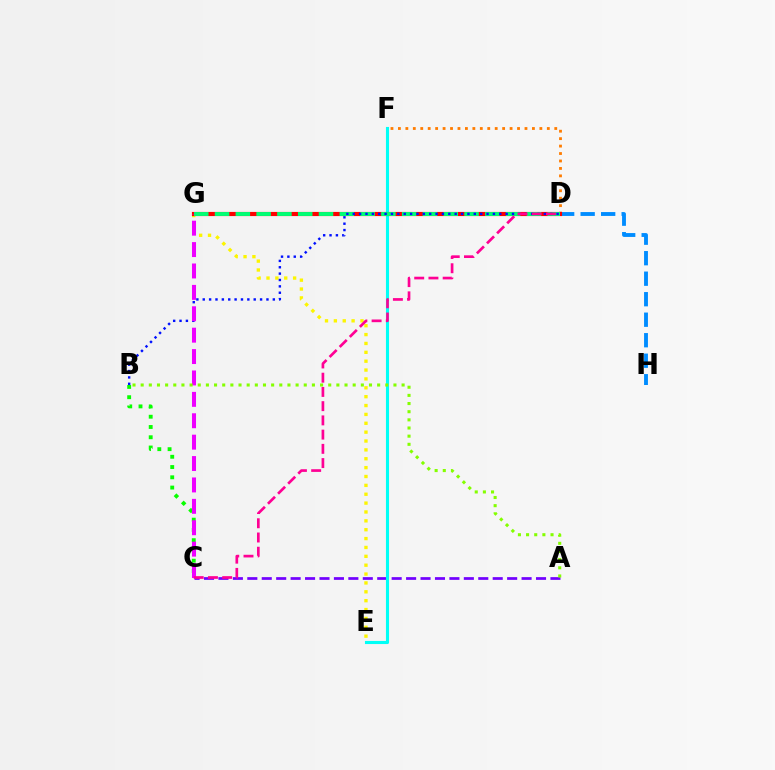{('B', 'C'): [{'color': '#08ff00', 'line_style': 'dotted', 'thickness': 2.79}], ('D', 'H'): [{'color': '#008cff', 'line_style': 'dashed', 'thickness': 2.79}], ('A', 'C'): [{'color': '#7200ff', 'line_style': 'dashed', 'thickness': 1.96}], ('E', 'G'): [{'color': '#fcf500', 'line_style': 'dotted', 'thickness': 2.41}], ('E', 'F'): [{'color': '#00fff6', 'line_style': 'solid', 'thickness': 2.23}], ('D', 'F'): [{'color': '#ff7c00', 'line_style': 'dotted', 'thickness': 2.02}], ('D', 'G'): [{'color': '#ff0000', 'line_style': 'solid', 'thickness': 2.98}, {'color': '#00ff74', 'line_style': 'dashed', 'thickness': 2.82}], ('B', 'D'): [{'color': '#0010ff', 'line_style': 'dotted', 'thickness': 1.73}], ('C', 'G'): [{'color': '#ee00ff', 'line_style': 'dashed', 'thickness': 2.91}], ('C', 'D'): [{'color': '#ff0094', 'line_style': 'dashed', 'thickness': 1.93}], ('A', 'B'): [{'color': '#84ff00', 'line_style': 'dotted', 'thickness': 2.22}]}